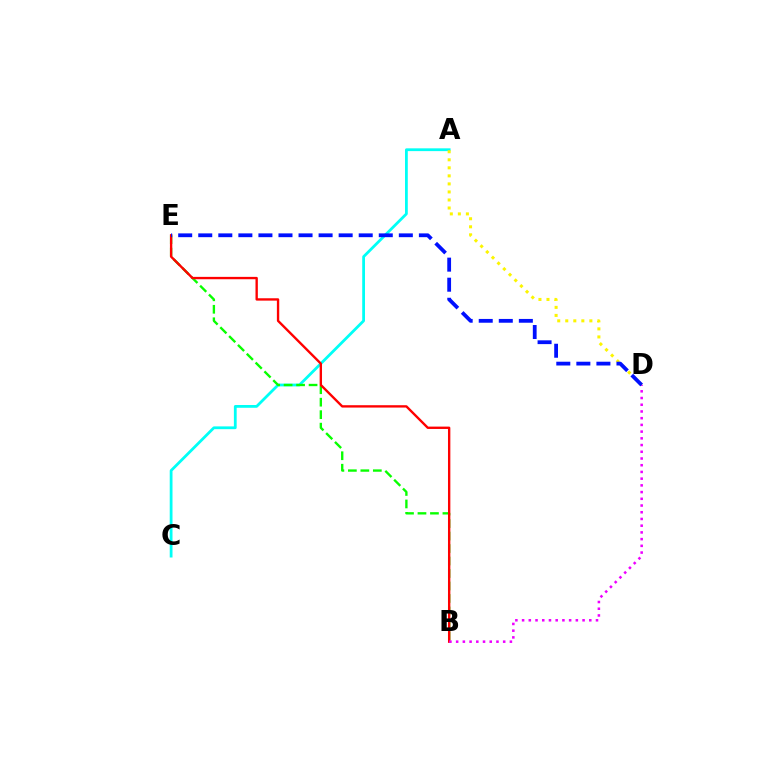{('A', 'C'): [{'color': '#00fff6', 'line_style': 'solid', 'thickness': 2.0}], ('B', 'E'): [{'color': '#08ff00', 'line_style': 'dashed', 'thickness': 1.7}, {'color': '#ff0000', 'line_style': 'solid', 'thickness': 1.7}], ('A', 'D'): [{'color': '#fcf500', 'line_style': 'dotted', 'thickness': 2.18}], ('B', 'D'): [{'color': '#ee00ff', 'line_style': 'dotted', 'thickness': 1.83}], ('D', 'E'): [{'color': '#0010ff', 'line_style': 'dashed', 'thickness': 2.72}]}